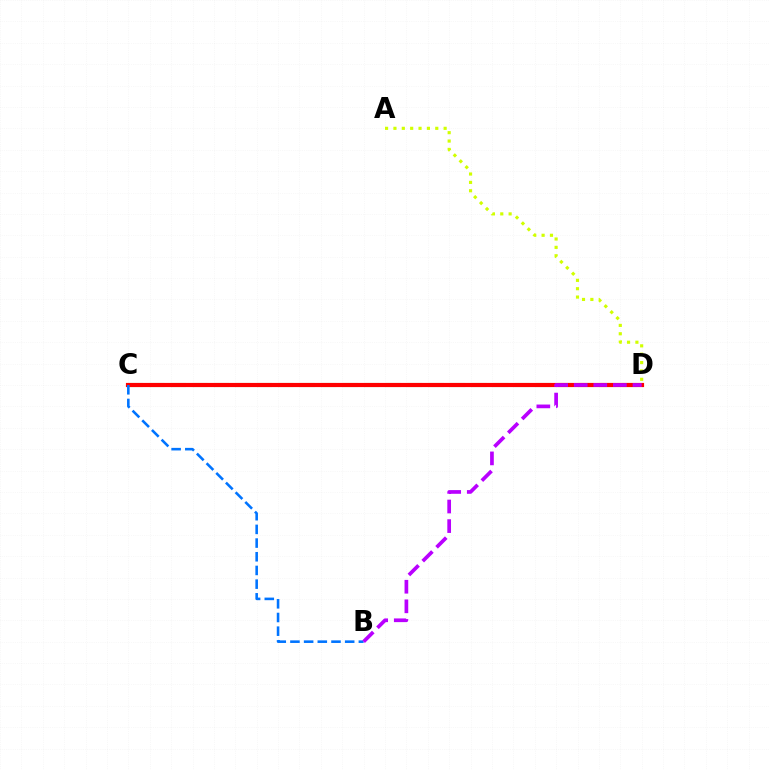{('C', 'D'): [{'color': '#00ff5c', 'line_style': 'dashed', 'thickness': 2.92}, {'color': '#ff0000', 'line_style': 'solid', 'thickness': 3.0}], ('A', 'D'): [{'color': '#d1ff00', 'line_style': 'dotted', 'thickness': 2.27}], ('B', 'C'): [{'color': '#0074ff', 'line_style': 'dashed', 'thickness': 1.86}], ('B', 'D'): [{'color': '#b900ff', 'line_style': 'dashed', 'thickness': 2.66}]}